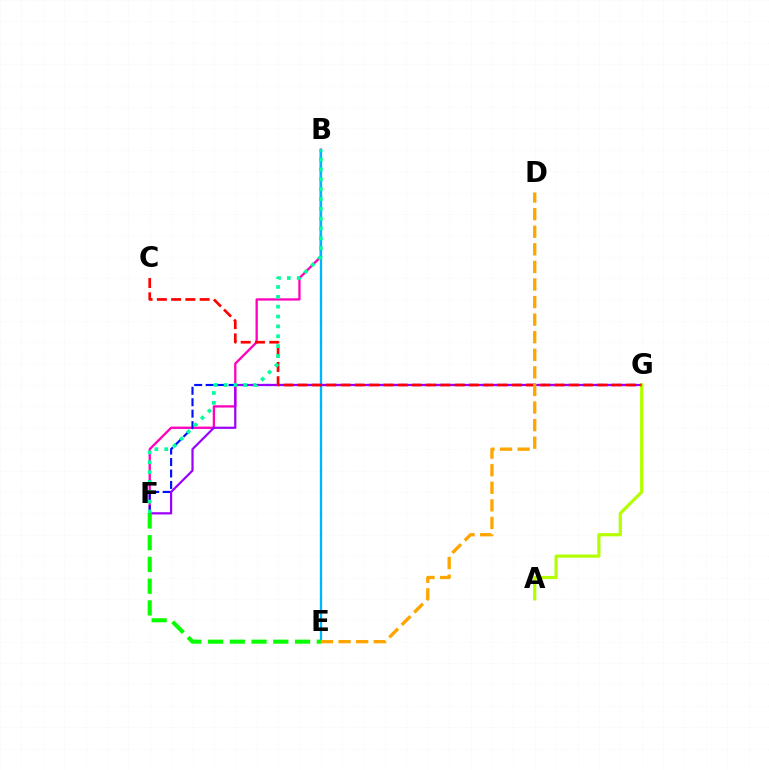{('B', 'F'): [{'color': '#ff00bd', 'line_style': 'solid', 'thickness': 1.66}, {'color': '#00ff9d', 'line_style': 'dotted', 'thickness': 2.68}], ('B', 'E'): [{'color': '#00b5ff', 'line_style': 'solid', 'thickness': 1.68}], ('F', 'G'): [{'color': '#0010ff', 'line_style': 'dashed', 'thickness': 1.56}, {'color': '#9b00ff', 'line_style': 'solid', 'thickness': 1.59}], ('A', 'G'): [{'color': '#b3ff00', 'line_style': 'solid', 'thickness': 2.3}], ('C', 'G'): [{'color': '#ff0000', 'line_style': 'dashed', 'thickness': 1.94}], ('E', 'F'): [{'color': '#08ff00', 'line_style': 'dashed', 'thickness': 2.96}], ('D', 'E'): [{'color': '#ffa500', 'line_style': 'dashed', 'thickness': 2.39}]}